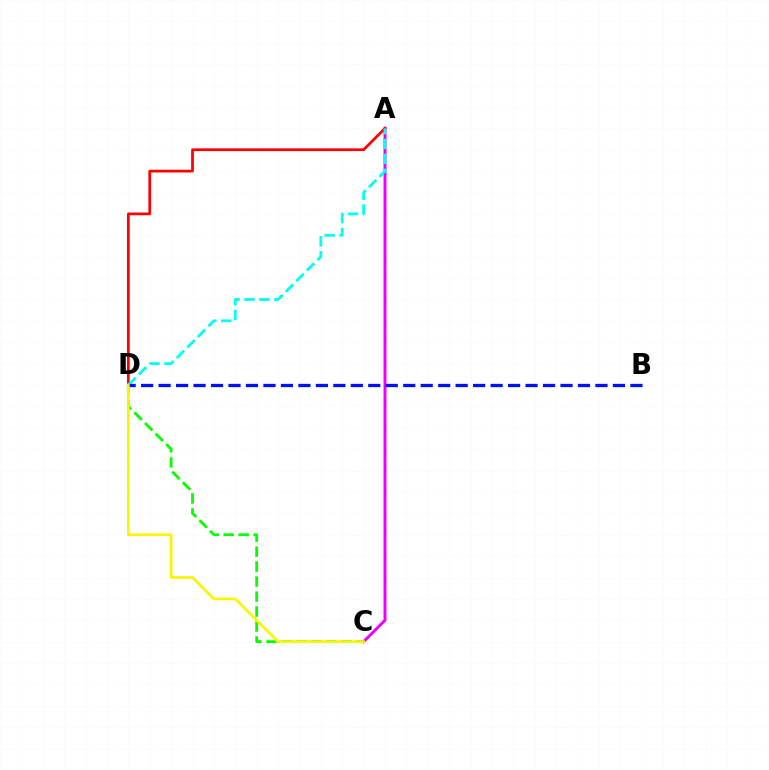{('C', 'D'): [{'color': '#08ff00', 'line_style': 'dashed', 'thickness': 2.03}, {'color': '#fcf500', 'line_style': 'solid', 'thickness': 1.96}], ('A', 'C'): [{'color': '#ee00ff', 'line_style': 'solid', 'thickness': 2.12}], ('A', 'D'): [{'color': '#ff0000', 'line_style': 'solid', 'thickness': 1.97}, {'color': '#00fff6', 'line_style': 'dashed', 'thickness': 2.02}], ('B', 'D'): [{'color': '#0010ff', 'line_style': 'dashed', 'thickness': 2.37}]}